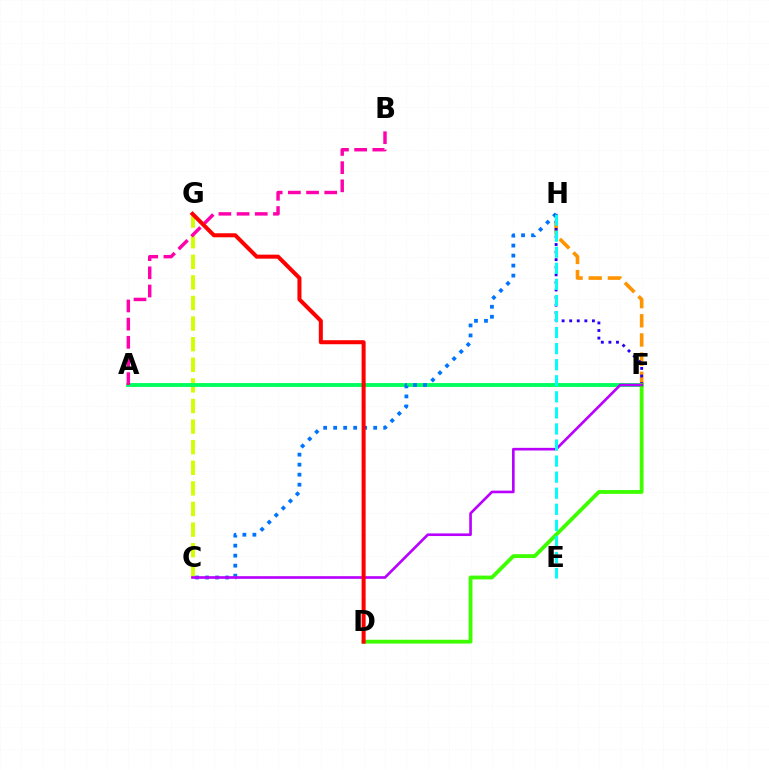{('C', 'G'): [{'color': '#d1ff00', 'line_style': 'dashed', 'thickness': 2.8}], ('A', 'F'): [{'color': '#00ff5c', 'line_style': 'solid', 'thickness': 2.78}], ('F', 'H'): [{'color': '#ff9400', 'line_style': 'dashed', 'thickness': 2.6}, {'color': '#2500ff', 'line_style': 'dotted', 'thickness': 2.06}], ('C', 'H'): [{'color': '#0074ff', 'line_style': 'dotted', 'thickness': 2.72}], ('A', 'B'): [{'color': '#ff00ac', 'line_style': 'dashed', 'thickness': 2.47}], ('D', 'F'): [{'color': '#3dff00', 'line_style': 'solid', 'thickness': 2.75}], ('C', 'F'): [{'color': '#b900ff', 'line_style': 'solid', 'thickness': 1.9}], ('E', 'H'): [{'color': '#00fff6', 'line_style': 'dashed', 'thickness': 2.18}], ('D', 'G'): [{'color': '#ff0000', 'line_style': 'solid', 'thickness': 2.9}]}